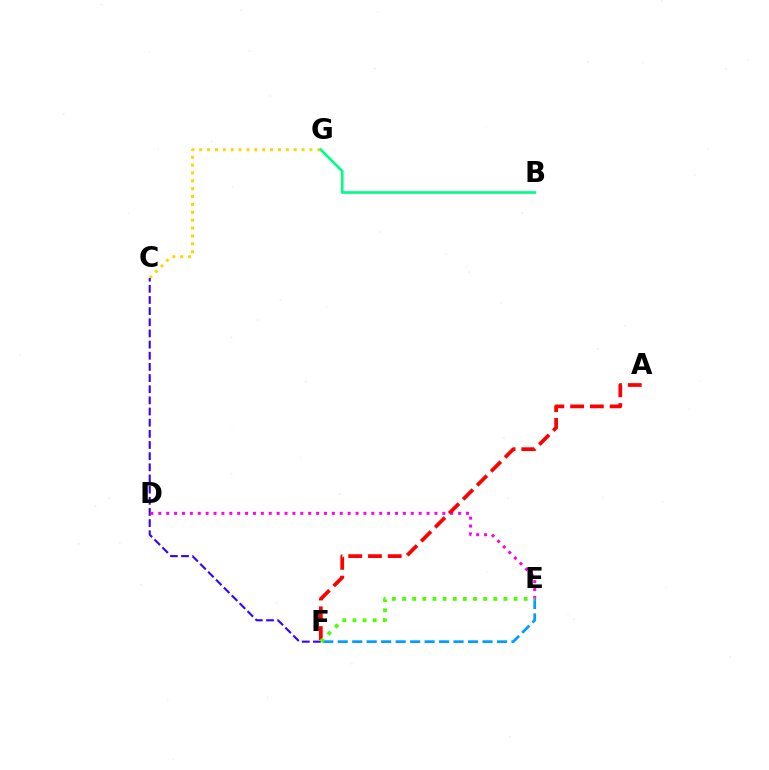{('C', 'G'): [{'color': '#ffd500', 'line_style': 'dotted', 'thickness': 2.14}], ('C', 'F'): [{'color': '#3700ff', 'line_style': 'dashed', 'thickness': 1.52}], ('D', 'E'): [{'color': '#ff00ed', 'line_style': 'dotted', 'thickness': 2.14}], ('E', 'F'): [{'color': '#009eff', 'line_style': 'dashed', 'thickness': 1.97}, {'color': '#4fff00', 'line_style': 'dotted', 'thickness': 2.75}], ('B', 'G'): [{'color': '#00ff86', 'line_style': 'solid', 'thickness': 1.93}], ('A', 'F'): [{'color': '#ff0000', 'line_style': 'dashed', 'thickness': 2.68}]}